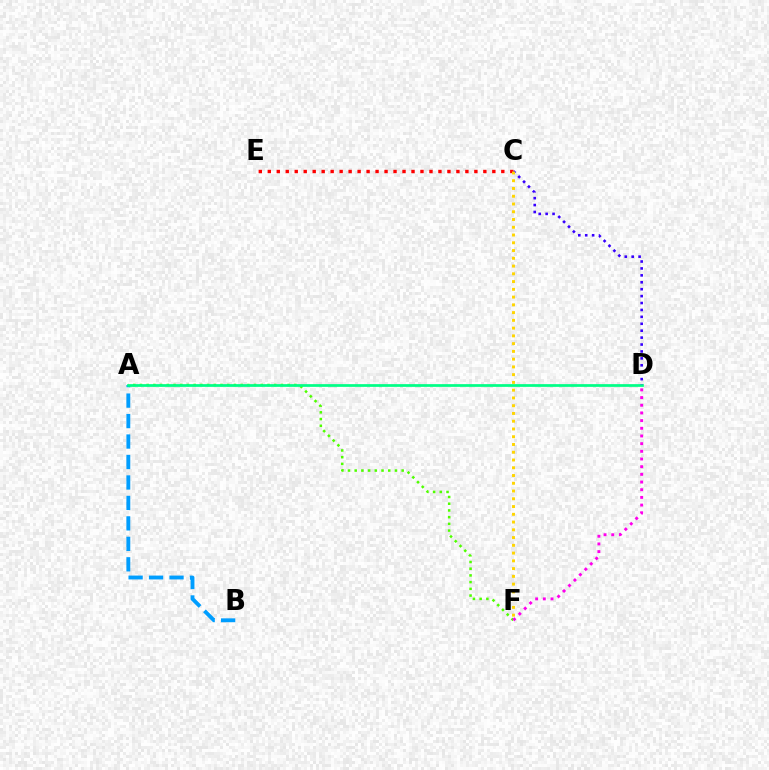{('A', 'F'): [{'color': '#4fff00', 'line_style': 'dotted', 'thickness': 1.82}], ('A', 'B'): [{'color': '#009eff', 'line_style': 'dashed', 'thickness': 2.78}], ('A', 'D'): [{'color': '#00ff86', 'line_style': 'solid', 'thickness': 1.96}], ('C', 'D'): [{'color': '#3700ff', 'line_style': 'dotted', 'thickness': 1.88}], ('C', 'E'): [{'color': '#ff0000', 'line_style': 'dotted', 'thickness': 2.44}], ('C', 'F'): [{'color': '#ffd500', 'line_style': 'dotted', 'thickness': 2.11}], ('D', 'F'): [{'color': '#ff00ed', 'line_style': 'dotted', 'thickness': 2.09}]}